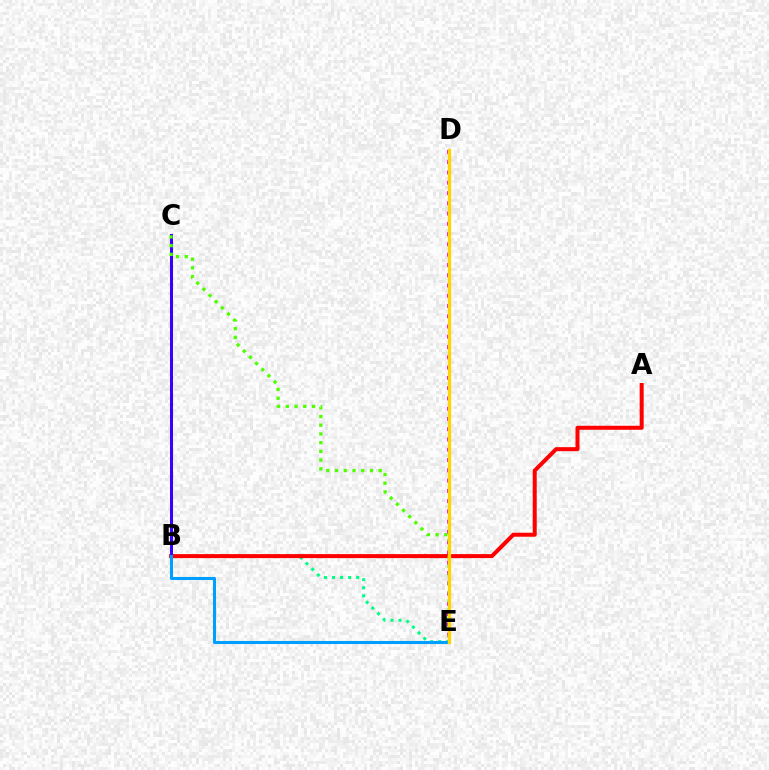{('B', 'E'): [{'color': '#00ff86', 'line_style': 'dotted', 'thickness': 2.19}, {'color': '#009eff', 'line_style': 'solid', 'thickness': 2.21}], ('D', 'E'): [{'color': '#ff00ed', 'line_style': 'dotted', 'thickness': 2.79}, {'color': '#ffd500', 'line_style': 'solid', 'thickness': 2.34}], ('A', 'B'): [{'color': '#ff0000', 'line_style': 'solid', 'thickness': 2.89}], ('B', 'C'): [{'color': '#3700ff', 'line_style': 'solid', 'thickness': 2.19}], ('C', 'E'): [{'color': '#4fff00', 'line_style': 'dotted', 'thickness': 2.37}]}